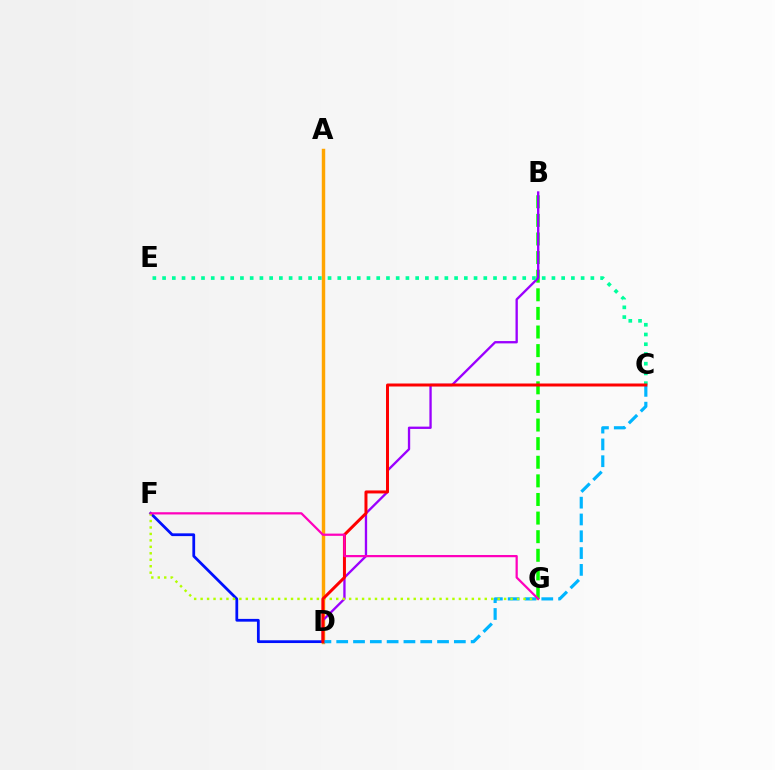{('A', 'D'): [{'color': '#ffa500', 'line_style': 'solid', 'thickness': 2.48}], ('D', 'F'): [{'color': '#0010ff', 'line_style': 'solid', 'thickness': 1.99}], ('C', 'D'): [{'color': '#00b5ff', 'line_style': 'dashed', 'thickness': 2.28}, {'color': '#ff0000', 'line_style': 'solid', 'thickness': 2.15}], ('B', 'G'): [{'color': '#08ff00', 'line_style': 'dashed', 'thickness': 2.53}], ('B', 'D'): [{'color': '#9b00ff', 'line_style': 'solid', 'thickness': 1.68}], ('F', 'G'): [{'color': '#b3ff00', 'line_style': 'dotted', 'thickness': 1.75}, {'color': '#ff00bd', 'line_style': 'solid', 'thickness': 1.61}], ('C', 'E'): [{'color': '#00ff9d', 'line_style': 'dotted', 'thickness': 2.64}]}